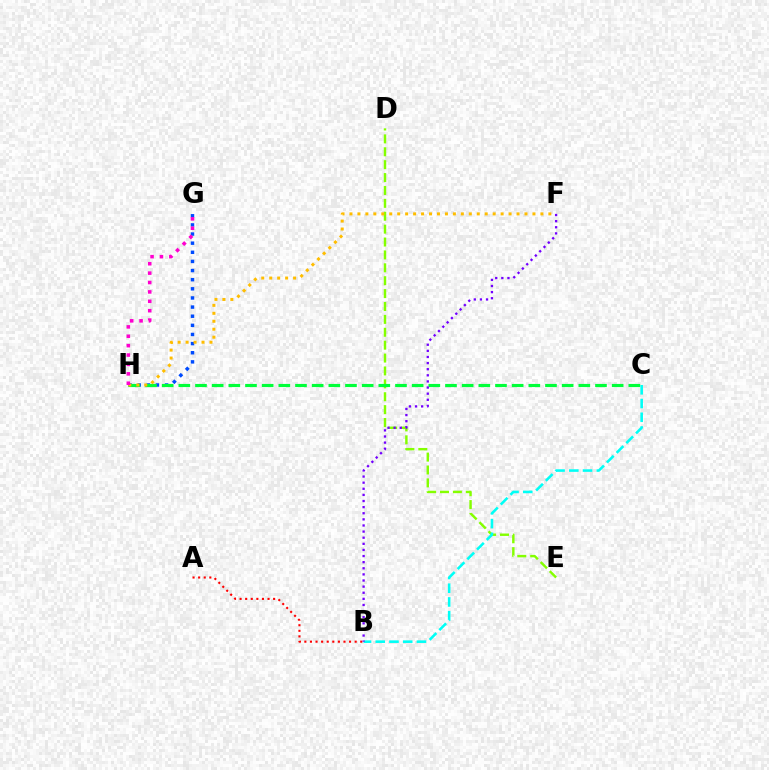{('D', 'E'): [{'color': '#84ff00', 'line_style': 'dashed', 'thickness': 1.75}], ('G', 'H'): [{'color': '#004bff', 'line_style': 'dotted', 'thickness': 2.48}, {'color': '#ff00cf', 'line_style': 'dotted', 'thickness': 2.55}], ('B', 'C'): [{'color': '#00fff6', 'line_style': 'dashed', 'thickness': 1.87}], ('A', 'B'): [{'color': '#ff0000', 'line_style': 'dotted', 'thickness': 1.52}], ('C', 'H'): [{'color': '#00ff39', 'line_style': 'dashed', 'thickness': 2.26}], ('F', 'H'): [{'color': '#ffbd00', 'line_style': 'dotted', 'thickness': 2.16}], ('B', 'F'): [{'color': '#7200ff', 'line_style': 'dotted', 'thickness': 1.66}]}